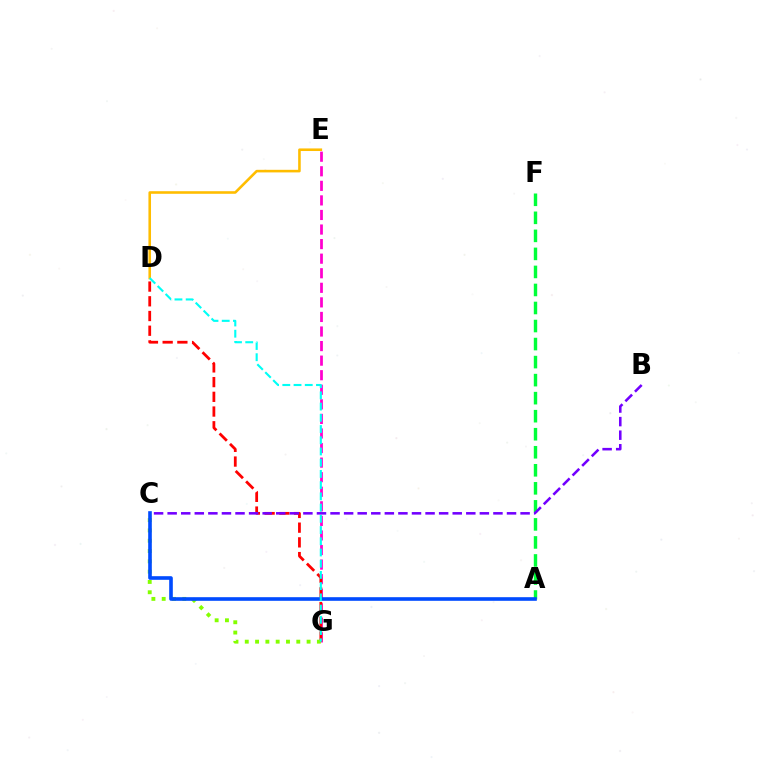{('D', 'E'): [{'color': '#ffbd00', 'line_style': 'solid', 'thickness': 1.86}], ('E', 'G'): [{'color': '#ff00cf', 'line_style': 'dashed', 'thickness': 1.98}], ('D', 'G'): [{'color': '#ff0000', 'line_style': 'dashed', 'thickness': 2.0}, {'color': '#00fff6', 'line_style': 'dashed', 'thickness': 1.52}], ('C', 'G'): [{'color': '#84ff00', 'line_style': 'dotted', 'thickness': 2.8}], ('A', 'F'): [{'color': '#00ff39', 'line_style': 'dashed', 'thickness': 2.45}], ('A', 'C'): [{'color': '#004bff', 'line_style': 'solid', 'thickness': 2.61}], ('B', 'C'): [{'color': '#7200ff', 'line_style': 'dashed', 'thickness': 1.84}]}